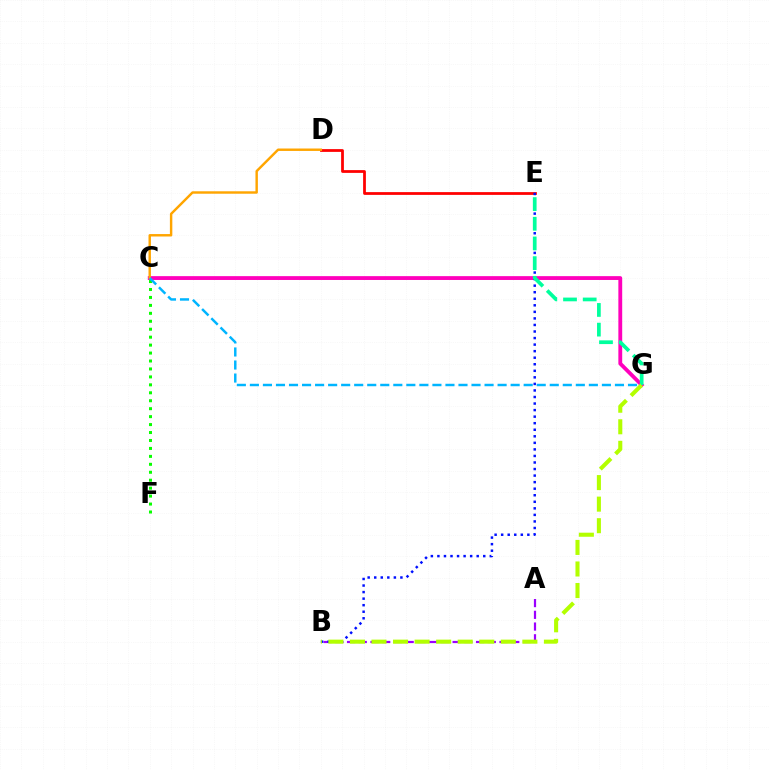{('D', 'E'): [{'color': '#ff0000', 'line_style': 'solid', 'thickness': 1.99}], ('A', 'B'): [{'color': '#9b00ff', 'line_style': 'dashed', 'thickness': 1.59}], ('C', 'G'): [{'color': '#ff00bd', 'line_style': 'solid', 'thickness': 2.76}, {'color': '#00b5ff', 'line_style': 'dashed', 'thickness': 1.77}], ('C', 'F'): [{'color': '#08ff00', 'line_style': 'dotted', 'thickness': 2.16}], ('B', 'E'): [{'color': '#0010ff', 'line_style': 'dotted', 'thickness': 1.78}], ('E', 'G'): [{'color': '#00ff9d', 'line_style': 'dashed', 'thickness': 2.67}], ('C', 'D'): [{'color': '#ffa500', 'line_style': 'solid', 'thickness': 1.75}], ('B', 'G'): [{'color': '#b3ff00', 'line_style': 'dashed', 'thickness': 2.93}]}